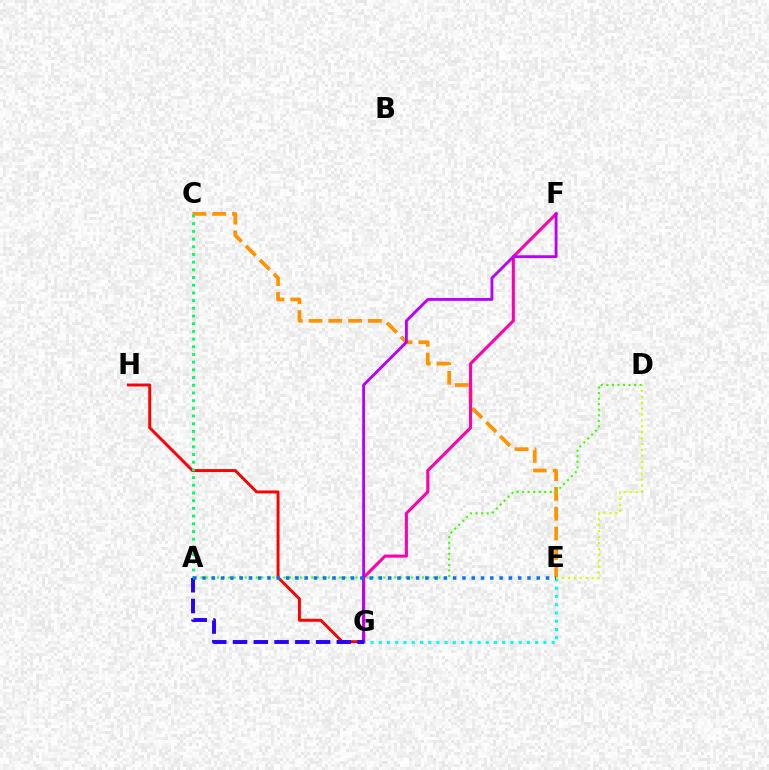{('E', 'G'): [{'color': '#00fff6', 'line_style': 'dotted', 'thickness': 2.24}], ('C', 'E'): [{'color': '#ff9400', 'line_style': 'dashed', 'thickness': 2.69}], ('G', 'H'): [{'color': '#ff0000', 'line_style': 'solid', 'thickness': 2.12}], ('A', 'D'): [{'color': '#3dff00', 'line_style': 'dotted', 'thickness': 1.5}], ('D', 'E'): [{'color': '#d1ff00', 'line_style': 'dotted', 'thickness': 1.61}], ('F', 'G'): [{'color': '#ff00ac', 'line_style': 'solid', 'thickness': 2.2}, {'color': '#b900ff', 'line_style': 'solid', 'thickness': 2.04}], ('A', 'C'): [{'color': '#00ff5c', 'line_style': 'dotted', 'thickness': 2.09}], ('A', 'G'): [{'color': '#2500ff', 'line_style': 'dashed', 'thickness': 2.82}], ('A', 'E'): [{'color': '#0074ff', 'line_style': 'dotted', 'thickness': 2.52}]}